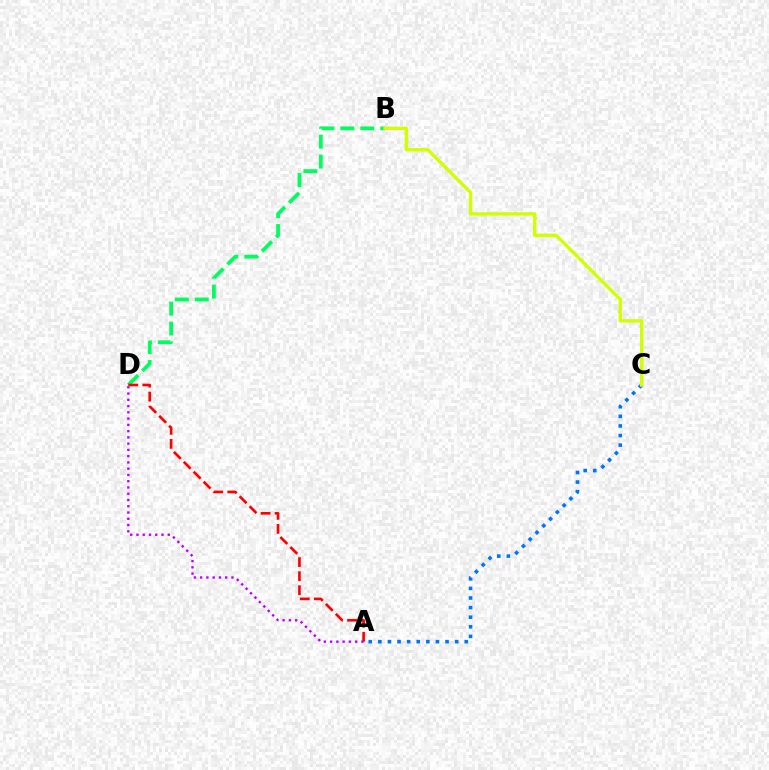{('B', 'D'): [{'color': '#00ff5c', 'line_style': 'dashed', 'thickness': 2.71}], ('A', 'D'): [{'color': '#ff0000', 'line_style': 'dashed', 'thickness': 1.91}, {'color': '#b900ff', 'line_style': 'dotted', 'thickness': 1.7}], ('A', 'C'): [{'color': '#0074ff', 'line_style': 'dotted', 'thickness': 2.61}], ('B', 'C'): [{'color': '#d1ff00', 'line_style': 'solid', 'thickness': 2.41}]}